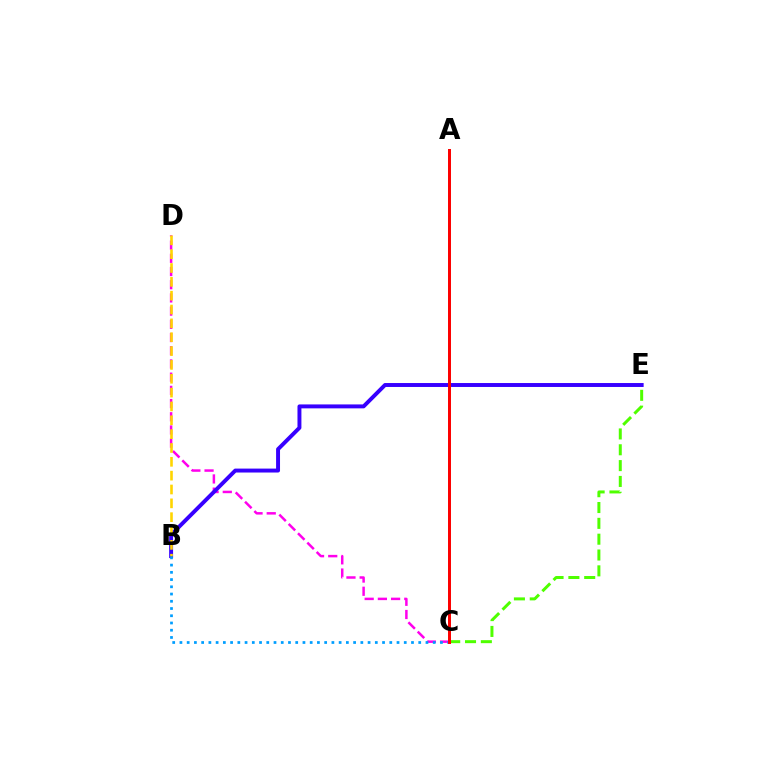{('C', 'D'): [{'color': '#ff00ed', 'line_style': 'dashed', 'thickness': 1.79}], ('C', 'E'): [{'color': '#4fff00', 'line_style': 'dashed', 'thickness': 2.15}], ('B', 'E'): [{'color': '#3700ff', 'line_style': 'solid', 'thickness': 2.83}], ('A', 'C'): [{'color': '#00ff86', 'line_style': 'solid', 'thickness': 1.95}, {'color': '#ff0000', 'line_style': 'solid', 'thickness': 2.14}], ('B', 'D'): [{'color': '#ffd500', 'line_style': 'dashed', 'thickness': 1.88}], ('B', 'C'): [{'color': '#009eff', 'line_style': 'dotted', 'thickness': 1.97}]}